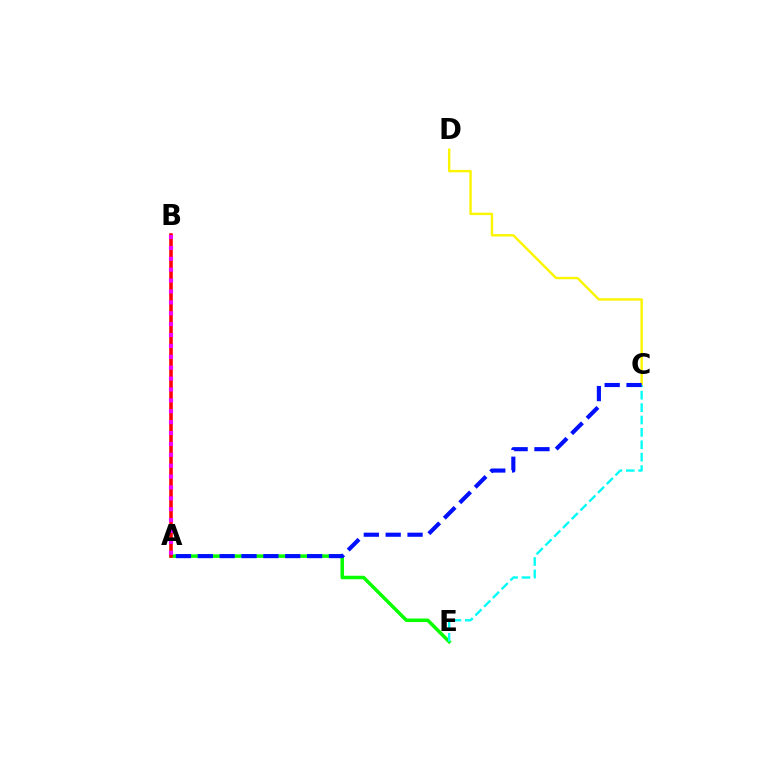{('A', 'E'): [{'color': '#08ff00', 'line_style': 'solid', 'thickness': 2.53}], ('A', 'B'): [{'color': '#ff0000', 'line_style': 'solid', 'thickness': 2.57}, {'color': '#ee00ff', 'line_style': 'dotted', 'thickness': 2.96}], ('C', 'D'): [{'color': '#fcf500', 'line_style': 'solid', 'thickness': 1.74}], ('C', 'E'): [{'color': '#00fff6', 'line_style': 'dashed', 'thickness': 1.68}], ('A', 'C'): [{'color': '#0010ff', 'line_style': 'dashed', 'thickness': 2.97}]}